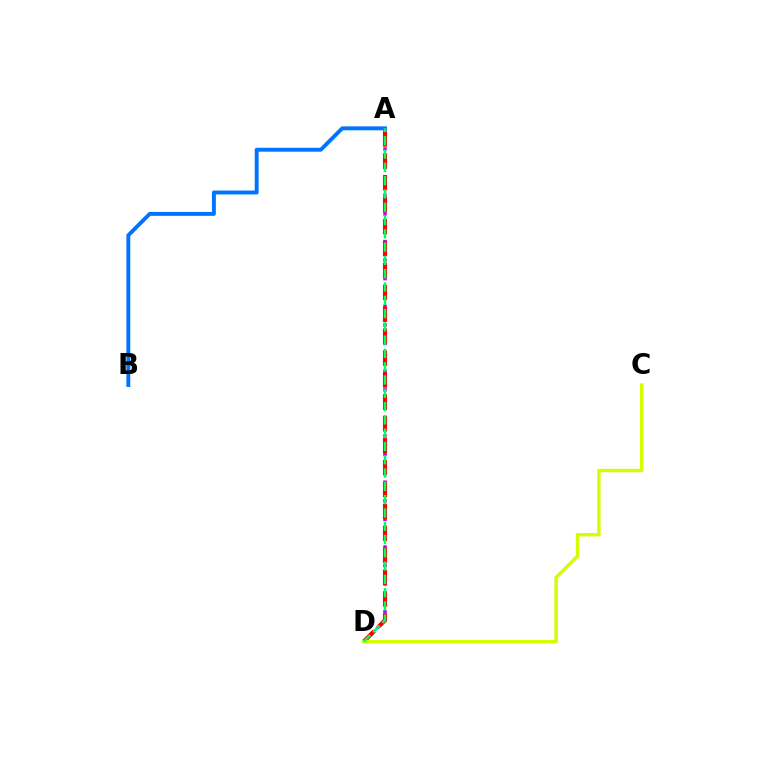{('A', 'D'): [{'color': '#b900ff', 'line_style': 'dotted', 'thickness': 2.51}, {'color': '#ff0000', 'line_style': 'dashed', 'thickness': 2.98}, {'color': '#00ff5c', 'line_style': 'dashed', 'thickness': 1.81}], ('A', 'B'): [{'color': '#0074ff', 'line_style': 'solid', 'thickness': 2.82}], ('C', 'D'): [{'color': '#d1ff00', 'line_style': 'solid', 'thickness': 2.45}]}